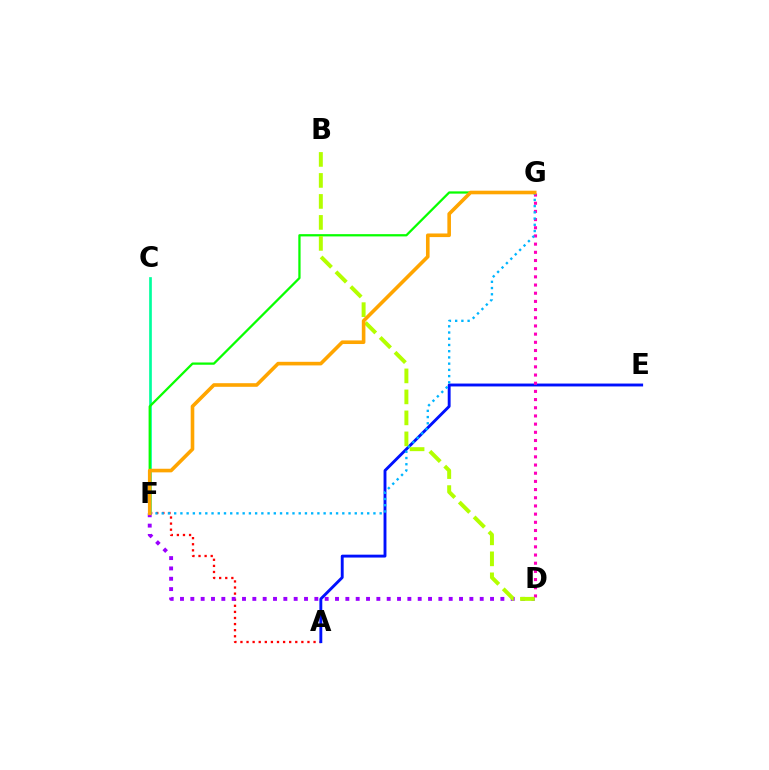{('A', 'F'): [{'color': '#ff0000', 'line_style': 'dotted', 'thickness': 1.66}], ('C', 'F'): [{'color': '#00ff9d', 'line_style': 'solid', 'thickness': 1.93}], ('F', 'G'): [{'color': '#08ff00', 'line_style': 'solid', 'thickness': 1.63}, {'color': '#00b5ff', 'line_style': 'dotted', 'thickness': 1.69}, {'color': '#ffa500', 'line_style': 'solid', 'thickness': 2.6}], ('D', 'F'): [{'color': '#9b00ff', 'line_style': 'dotted', 'thickness': 2.81}], ('A', 'E'): [{'color': '#0010ff', 'line_style': 'solid', 'thickness': 2.08}], ('D', 'G'): [{'color': '#ff00bd', 'line_style': 'dotted', 'thickness': 2.22}], ('B', 'D'): [{'color': '#b3ff00', 'line_style': 'dashed', 'thickness': 2.85}]}